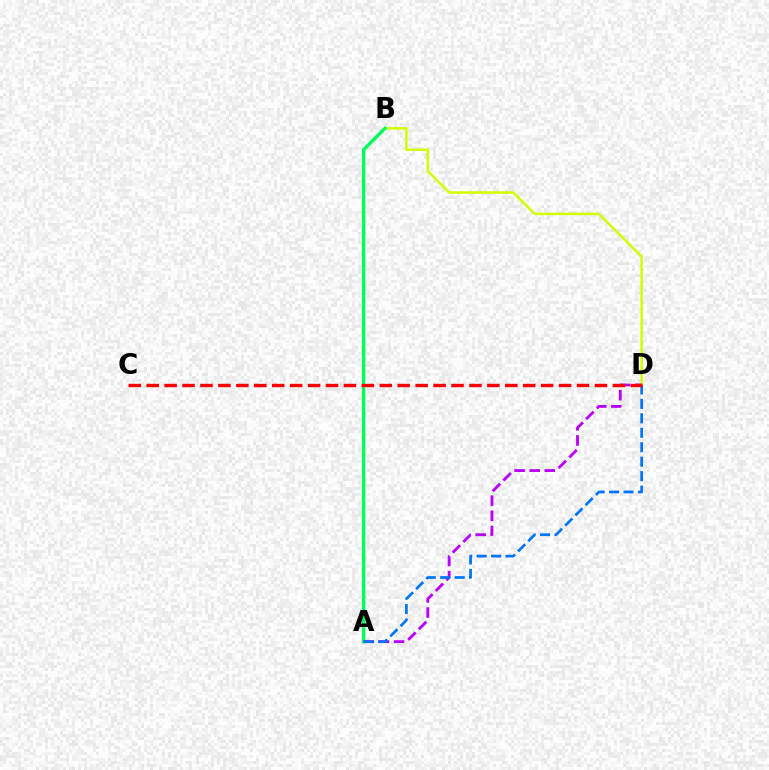{('B', 'D'): [{'color': '#d1ff00', 'line_style': 'solid', 'thickness': 1.82}], ('A', 'B'): [{'color': '#00ff5c', 'line_style': 'solid', 'thickness': 2.46}], ('A', 'D'): [{'color': '#b900ff', 'line_style': 'dashed', 'thickness': 2.05}, {'color': '#0074ff', 'line_style': 'dashed', 'thickness': 1.96}], ('C', 'D'): [{'color': '#ff0000', 'line_style': 'dashed', 'thickness': 2.44}]}